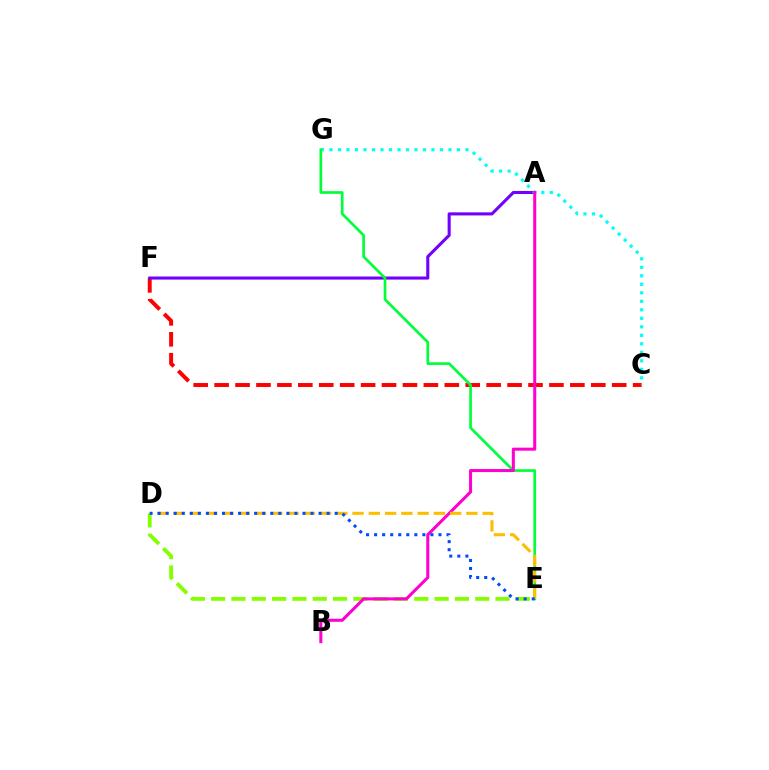{('D', 'E'): [{'color': '#84ff00', 'line_style': 'dashed', 'thickness': 2.76}, {'color': '#ffbd00', 'line_style': 'dashed', 'thickness': 2.21}, {'color': '#004bff', 'line_style': 'dotted', 'thickness': 2.19}], ('C', 'F'): [{'color': '#ff0000', 'line_style': 'dashed', 'thickness': 2.84}], ('A', 'F'): [{'color': '#7200ff', 'line_style': 'solid', 'thickness': 2.21}], ('C', 'G'): [{'color': '#00fff6', 'line_style': 'dotted', 'thickness': 2.31}], ('E', 'G'): [{'color': '#00ff39', 'line_style': 'solid', 'thickness': 1.93}], ('A', 'B'): [{'color': '#ff00cf', 'line_style': 'solid', 'thickness': 2.19}]}